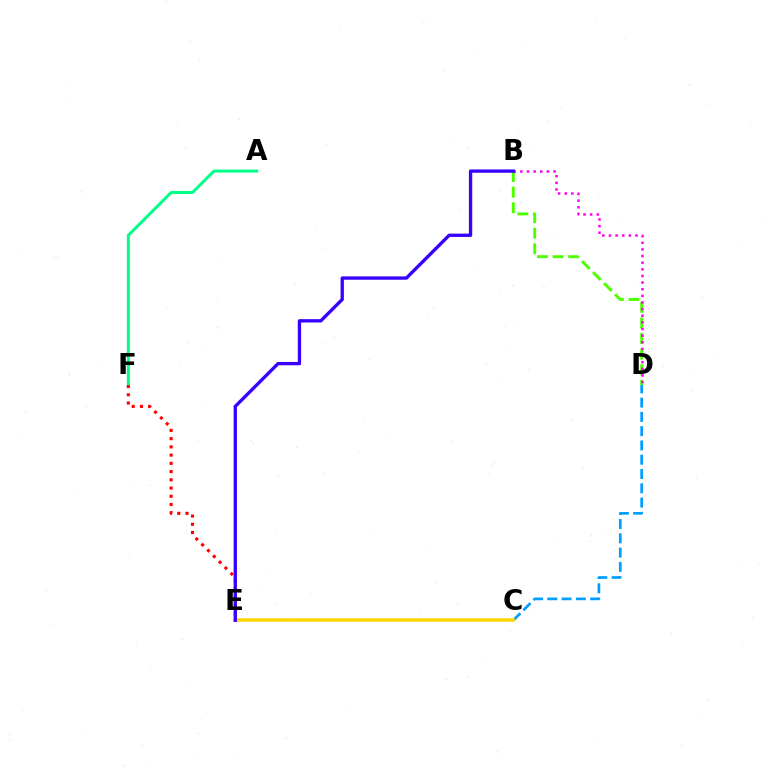{('B', 'D'): [{'color': '#4fff00', 'line_style': 'dashed', 'thickness': 2.12}, {'color': '#ff00ed', 'line_style': 'dotted', 'thickness': 1.8}], ('A', 'F'): [{'color': '#00ff86', 'line_style': 'solid', 'thickness': 2.15}], ('E', 'F'): [{'color': '#ff0000', 'line_style': 'dotted', 'thickness': 2.24}], ('C', 'D'): [{'color': '#009eff', 'line_style': 'dashed', 'thickness': 1.94}], ('C', 'E'): [{'color': '#ffd500', 'line_style': 'solid', 'thickness': 2.55}], ('B', 'E'): [{'color': '#3700ff', 'line_style': 'solid', 'thickness': 2.4}]}